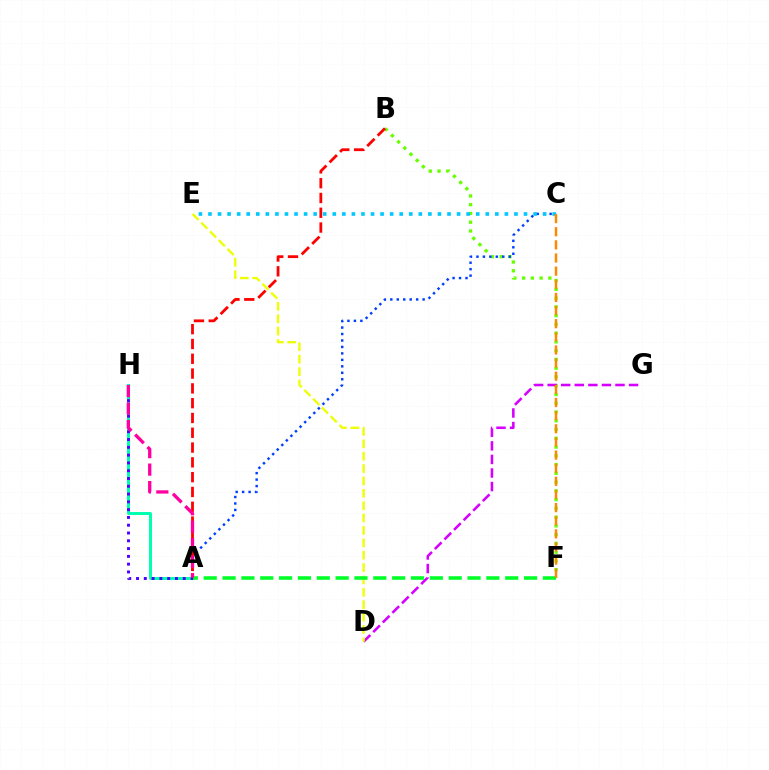{('B', 'F'): [{'color': '#66ff00', 'line_style': 'dotted', 'thickness': 2.38}], ('A', 'H'): [{'color': '#00ffaf', 'line_style': 'solid', 'thickness': 2.13}, {'color': '#4f00ff', 'line_style': 'dotted', 'thickness': 2.12}, {'color': '#ff00a0', 'line_style': 'dashed', 'thickness': 2.37}], ('D', 'G'): [{'color': '#d600ff', 'line_style': 'dashed', 'thickness': 1.84}], ('D', 'E'): [{'color': '#eeff00', 'line_style': 'dashed', 'thickness': 1.68}], ('A', 'C'): [{'color': '#003fff', 'line_style': 'dotted', 'thickness': 1.76}], ('C', 'E'): [{'color': '#00c7ff', 'line_style': 'dotted', 'thickness': 2.6}], ('A', 'F'): [{'color': '#00ff27', 'line_style': 'dashed', 'thickness': 2.56}], ('A', 'B'): [{'color': '#ff0000', 'line_style': 'dashed', 'thickness': 2.01}], ('C', 'F'): [{'color': '#ff8800', 'line_style': 'dashed', 'thickness': 1.78}]}